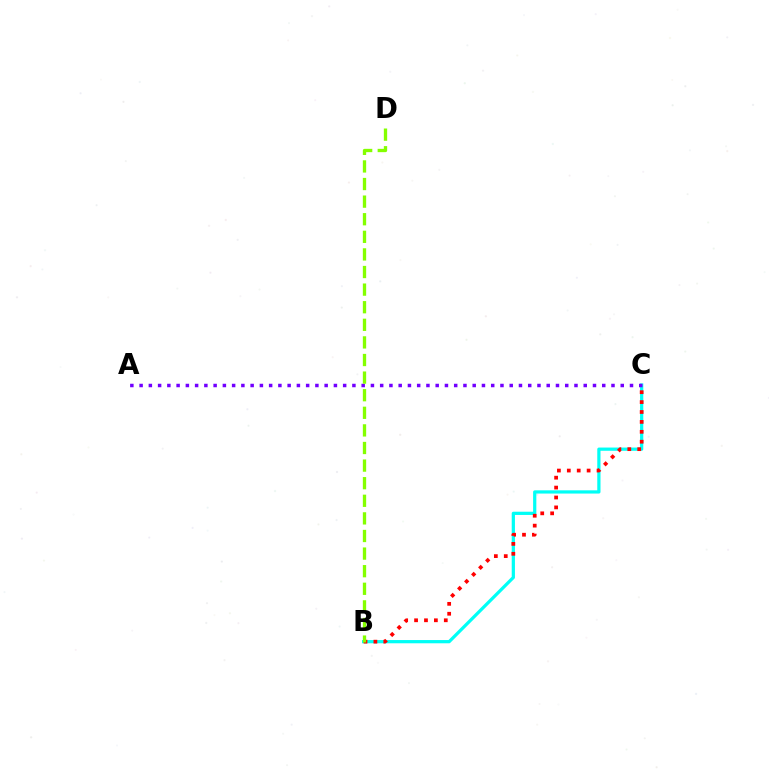{('B', 'C'): [{'color': '#00fff6', 'line_style': 'solid', 'thickness': 2.33}, {'color': '#ff0000', 'line_style': 'dotted', 'thickness': 2.69}], ('A', 'C'): [{'color': '#7200ff', 'line_style': 'dotted', 'thickness': 2.51}], ('B', 'D'): [{'color': '#84ff00', 'line_style': 'dashed', 'thickness': 2.39}]}